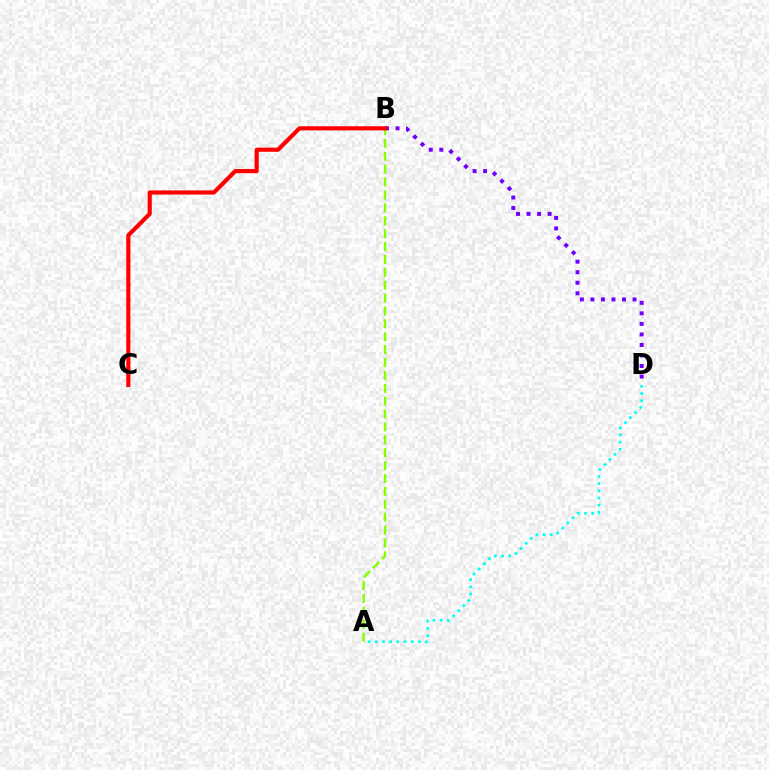{('A', 'D'): [{'color': '#00fff6', 'line_style': 'dotted', 'thickness': 1.95}], ('B', 'D'): [{'color': '#7200ff', 'line_style': 'dotted', 'thickness': 2.86}], ('A', 'B'): [{'color': '#84ff00', 'line_style': 'dashed', 'thickness': 1.75}], ('B', 'C'): [{'color': '#ff0000', 'line_style': 'solid', 'thickness': 2.99}]}